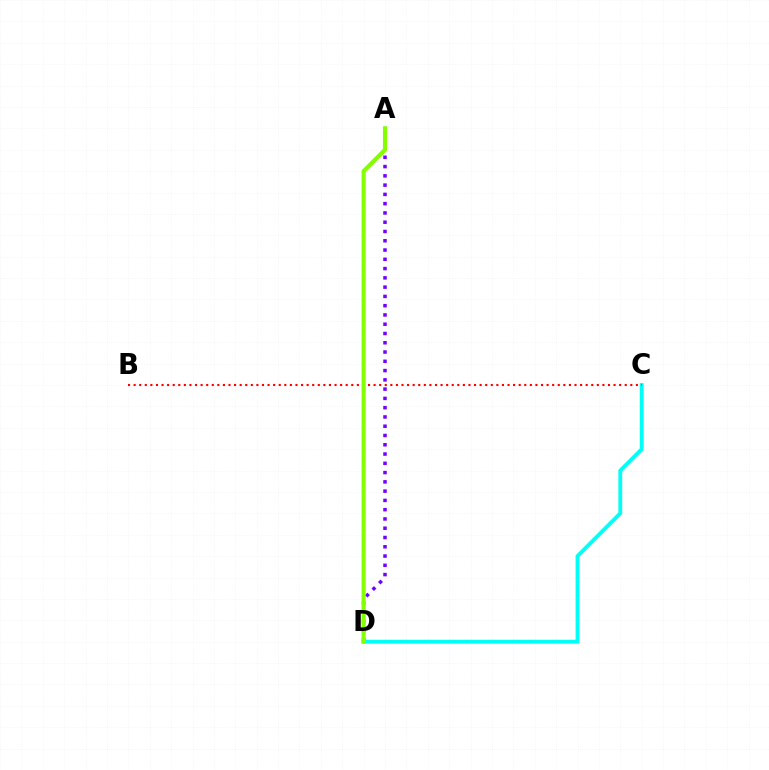{('A', 'D'): [{'color': '#7200ff', 'line_style': 'dotted', 'thickness': 2.52}, {'color': '#84ff00', 'line_style': 'solid', 'thickness': 2.96}], ('C', 'D'): [{'color': '#00fff6', 'line_style': 'solid', 'thickness': 2.76}], ('B', 'C'): [{'color': '#ff0000', 'line_style': 'dotted', 'thickness': 1.52}]}